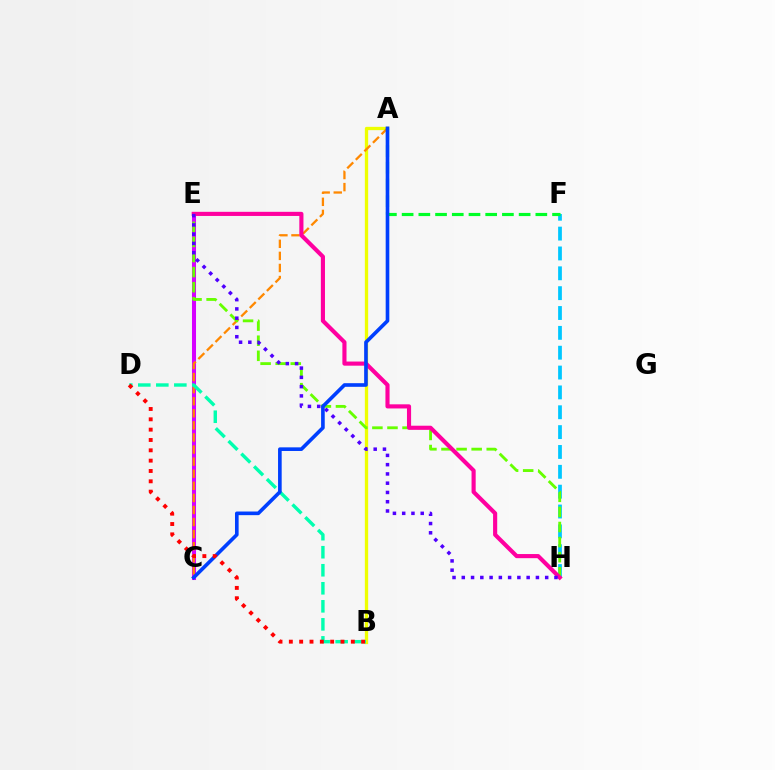{('C', 'E'): [{'color': '#d600ff', 'line_style': 'solid', 'thickness': 2.91}], ('A', 'B'): [{'color': '#eeff00', 'line_style': 'solid', 'thickness': 2.38}], ('A', 'C'): [{'color': '#ff8800', 'line_style': 'dashed', 'thickness': 1.64}, {'color': '#003fff', 'line_style': 'solid', 'thickness': 2.62}], ('F', 'H'): [{'color': '#00c7ff', 'line_style': 'dashed', 'thickness': 2.7}], ('E', 'H'): [{'color': '#66ff00', 'line_style': 'dashed', 'thickness': 2.05}, {'color': '#ff00a0', 'line_style': 'solid', 'thickness': 2.97}, {'color': '#4f00ff', 'line_style': 'dotted', 'thickness': 2.52}], ('B', 'D'): [{'color': '#00ffaf', 'line_style': 'dashed', 'thickness': 2.45}, {'color': '#ff0000', 'line_style': 'dotted', 'thickness': 2.81}], ('A', 'F'): [{'color': '#00ff27', 'line_style': 'dashed', 'thickness': 2.27}]}